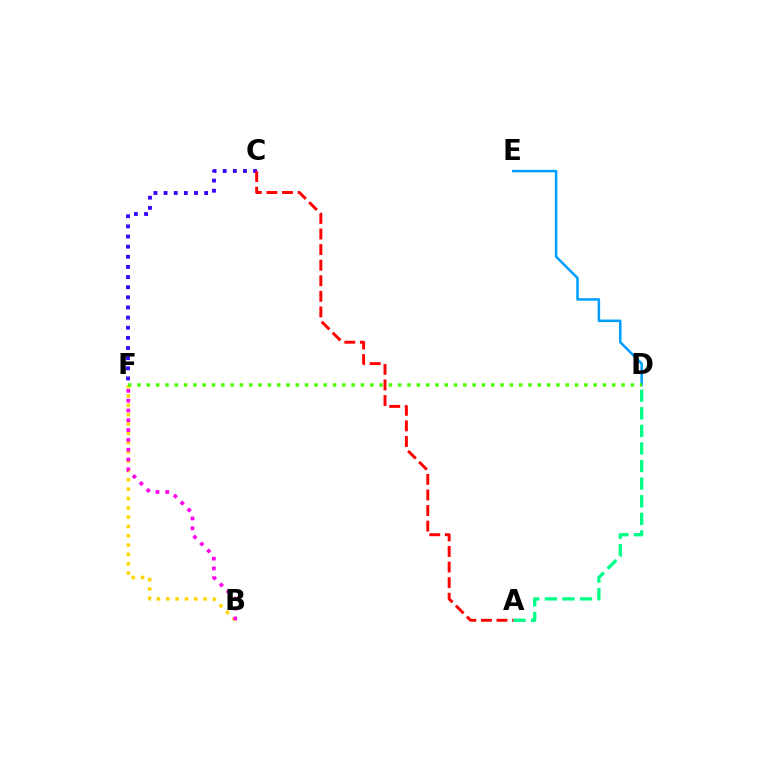{('D', 'E'): [{'color': '#009eff', 'line_style': 'solid', 'thickness': 1.82}], ('A', 'D'): [{'color': '#00ff86', 'line_style': 'dashed', 'thickness': 2.39}], ('C', 'F'): [{'color': '#3700ff', 'line_style': 'dotted', 'thickness': 2.75}], ('B', 'F'): [{'color': '#ffd500', 'line_style': 'dotted', 'thickness': 2.53}, {'color': '#ff00ed', 'line_style': 'dotted', 'thickness': 2.66}], ('A', 'C'): [{'color': '#ff0000', 'line_style': 'dashed', 'thickness': 2.12}], ('D', 'F'): [{'color': '#4fff00', 'line_style': 'dotted', 'thickness': 2.53}]}